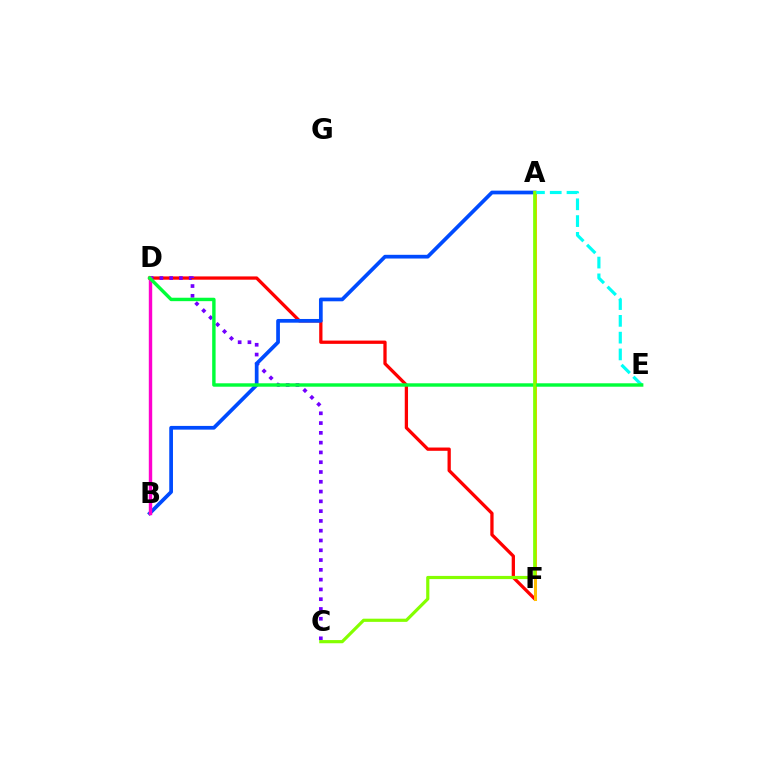{('D', 'F'): [{'color': '#ff0000', 'line_style': 'solid', 'thickness': 2.36}], ('C', 'D'): [{'color': '#7200ff', 'line_style': 'dotted', 'thickness': 2.66}], ('A', 'F'): [{'color': '#ffbd00', 'line_style': 'solid', 'thickness': 2.16}], ('A', 'B'): [{'color': '#004bff', 'line_style': 'solid', 'thickness': 2.68}], ('A', 'E'): [{'color': '#00fff6', 'line_style': 'dashed', 'thickness': 2.28}], ('B', 'D'): [{'color': '#ff00cf', 'line_style': 'solid', 'thickness': 2.45}], ('D', 'E'): [{'color': '#00ff39', 'line_style': 'solid', 'thickness': 2.46}], ('A', 'C'): [{'color': '#84ff00', 'line_style': 'solid', 'thickness': 2.29}]}